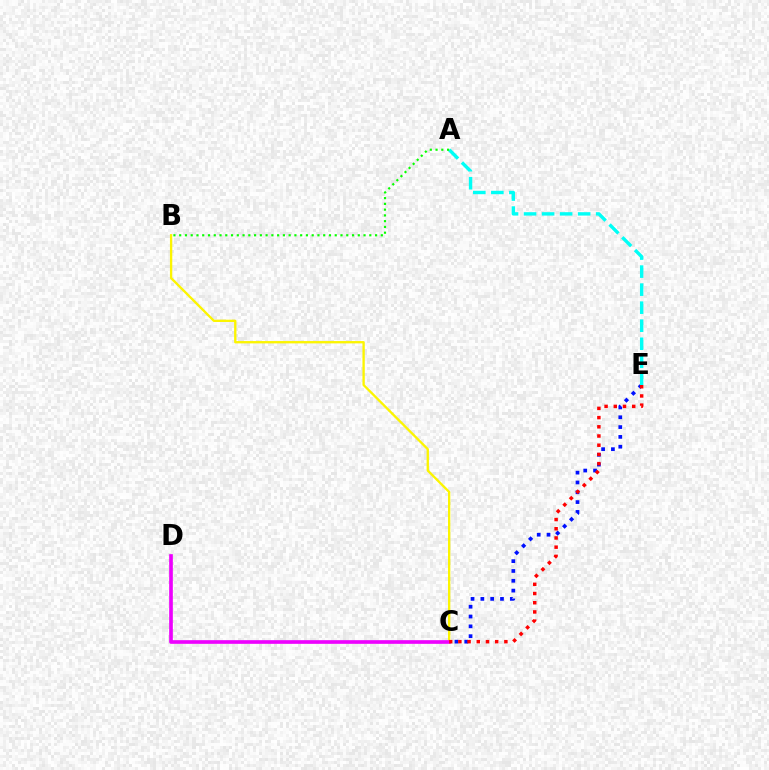{('C', 'E'): [{'color': '#0010ff', 'line_style': 'dotted', 'thickness': 2.67}, {'color': '#ff0000', 'line_style': 'dotted', 'thickness': 2.5}], ('A', 'E'): [{'color': '#00fff6', 'line_style': 'dashed', 'thickness': 2.45}], ('A', 'B'): [{'color': '#08ff00', 'line_style': 'dotted', 'thickness': 1.57}], ('B', 'C'): [{'color': '#fcf500', 'line_style': 'solid', 'thickness': 1.68}], ('C', 'D'): [{'color': '#ee00ff', 'line_style': 'solid', 'thickness': 2.64}]}